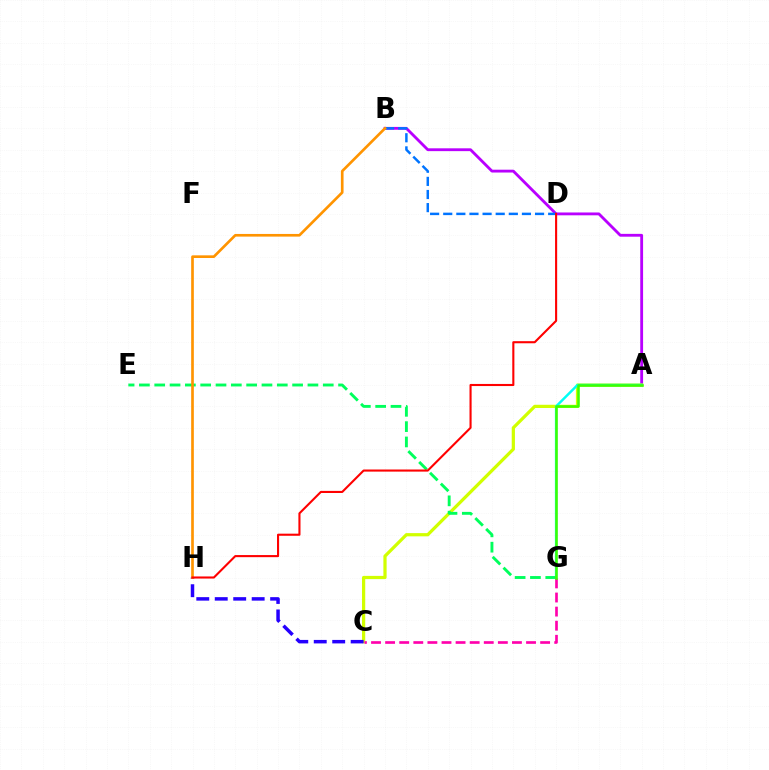{('A', 'B'): [{'color': '#b900ff', 'line_style': 'solid', 'thickness': 2.04}], ('A', 'C'): [{'color': '#d1ff00', 'line_style': 'solid', 'thickness': 2.32}], ('C', 'H'): [{'color': '#2500ff', 'line_style': 'dashed', 'thickness': 2.51}], ('B', 'D'): [{'color': '#0074ff', 'line_style': 'dashed', 'thickness': 1.78}], ('A', 'G'): [{'color': '#00fff6', 'line_style': 'solid', 'thickness': 1.78}, {'color': '#3dff00', 'line_style': 'solid', 'thickness': 1.84}], ('E', 'G'): [{'color': '#00ff5c', 'line_style': 'dashed', 'thickness': 2.08}], ('B', 'H'): [{'color': '#ff9400', 'line_style': 'solid', 'thickness': 1.92}], ('D', 'H'): [{'color': '#ff0000', 'line_style': 'solid', 'thickness': 1.51}], ('C', 'G'): [{'color': '#ff00ac', 'line_style': 'dashed', 'thickness': 1.91}]}